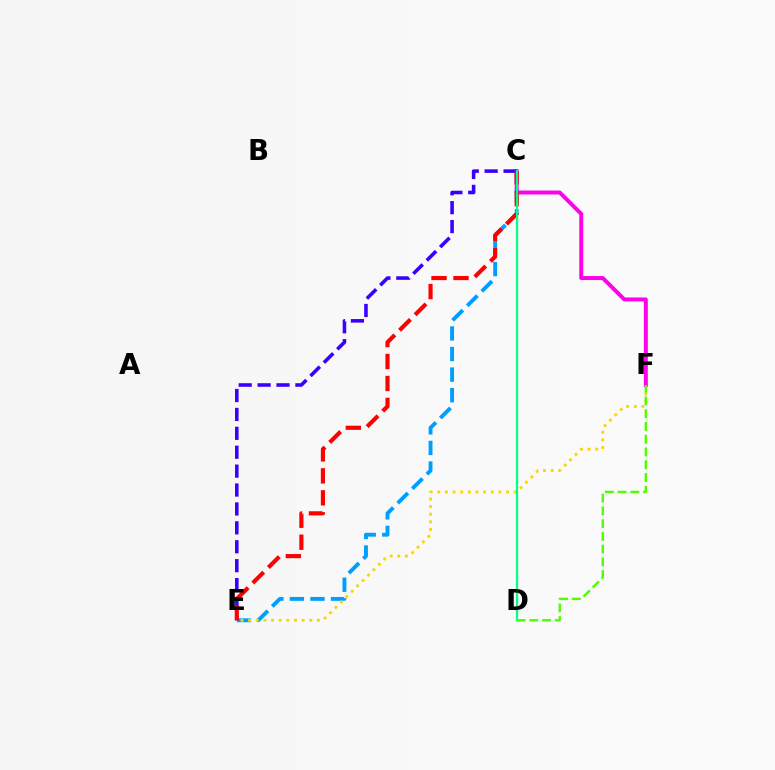{('C', 'E'): [{'color': '#009eff', 'line_style': 'dashed', 'thickness': 2.8}, {'color': '#3700ff', 'line_style': 'dashed', 'thickness': 2.57}, {'color': '#ff0000', 'line_style': 'dashed', 'thickness': 2.98}], ('E', 'F'): [{'color': '#ffd500', 'line_style': 'dotted', 'thickness': 2.07}], ('C', 'F'): [{'color': '#ff00ed', 'line_style': 'solid', 'thickness': 2.85}], ('C', 'D'): [{'color': '#00ff86', 'line_style': 'solid', 'thickness': 1.62}], ('D', 'F'): [{'color': '#4fff00', 'line_style': 'dashed', 'thickness': 1.73}]}